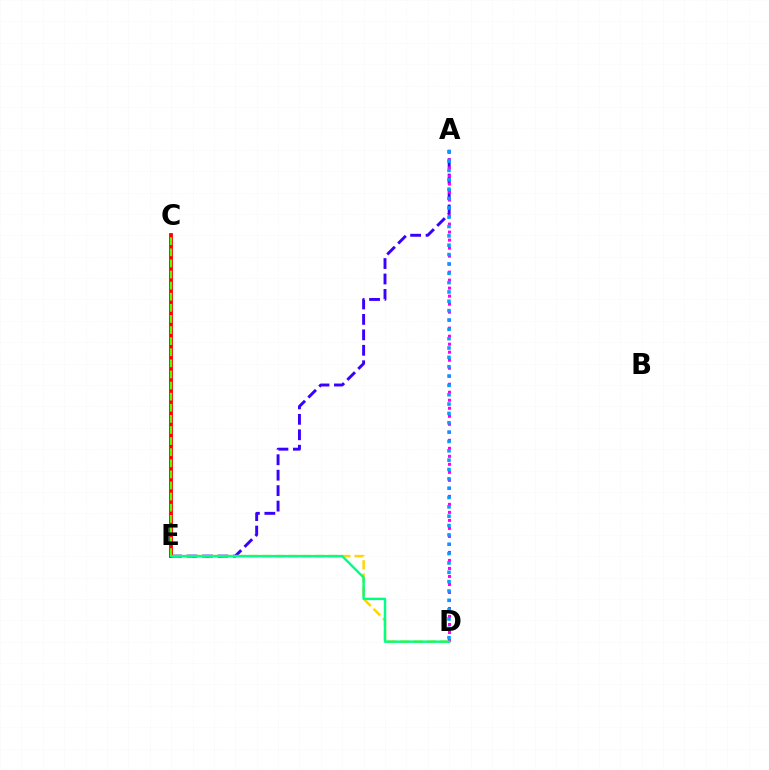{('A', 'E'): [{'color': '#3700ff', 'line_style': 'dashed', 'thickness': 2.1}], ('C', 'E'): [{'color': '#ff0000', 'line_style': 'solid', 'thickness': 2.76}, {'color': '#4fff00', 'line_style': 'dashed', 'thickness': 1.51}], ('D', 'E'): [{'color': '#ffd500', 'line_style': 'dashed', 'thickness': 1.79}, {'color': '#00ff86', 'line_style': 'solid', 'thickness': 1.75}], ('A', 'D'): [{'color': '#ff00ed', 'line_style': 'dotted', 'thickness': 2.18}, {'color': '#009eff', 'line_style': 'dotted', 'thickness': 2.54}]}